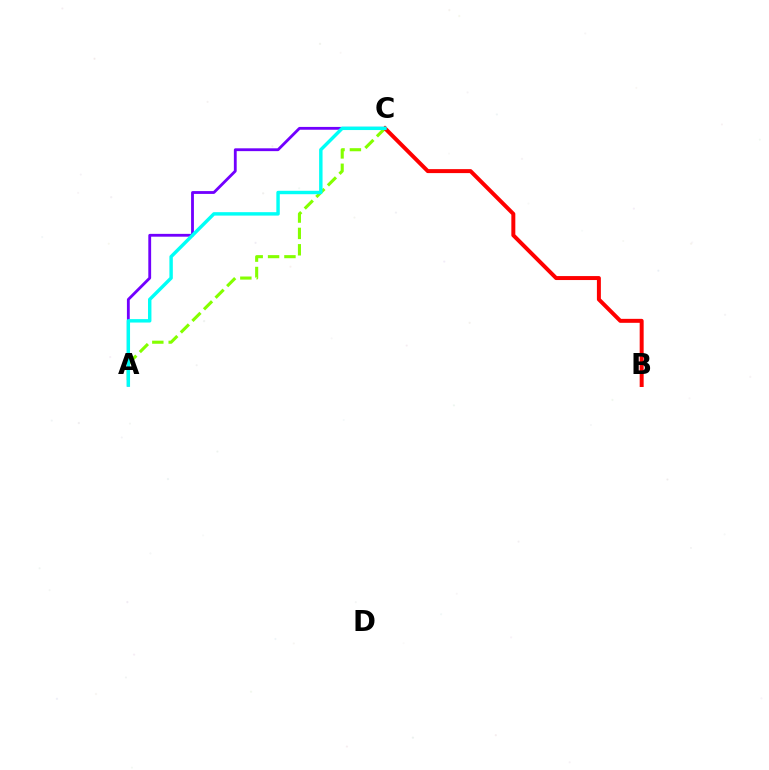{('A', 'C'): [{'color': '#7200ff', 'line_style': 'solid', 'thickness': 2.03}, {'color': '#84ff00', 'line_style': 'dashed', 'thickness': 2.22}, {'color': '#00fff6', 'line_style': 'solid', 'thickness': 2.47}], ('B', 'C'): [{'color': '#ff0000', 'line_style': 'solid', 'thickness': 2.86}]}